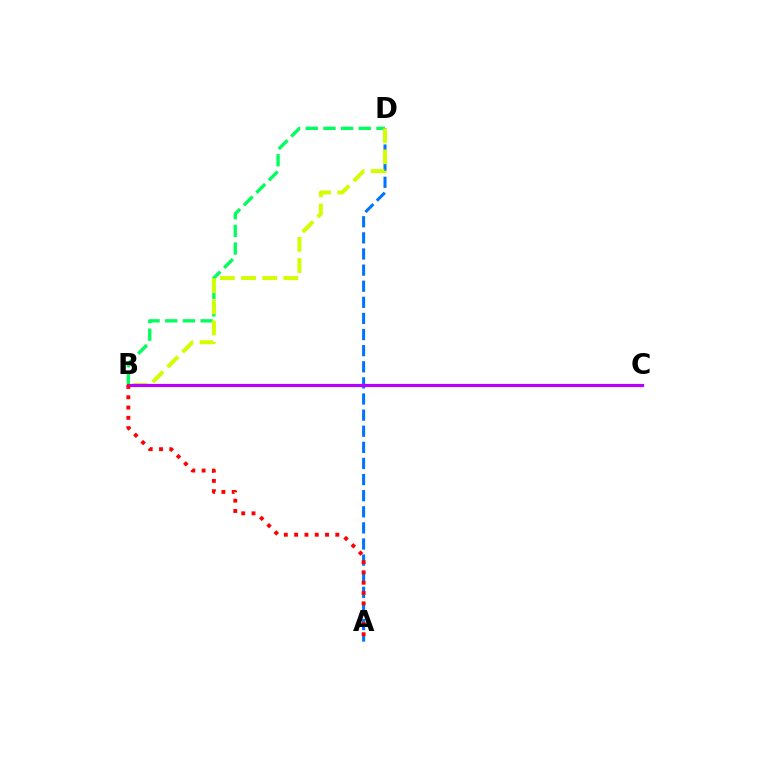{('B', 'D'): [{'color': '#00ff5c', 'line_style': 'dashed', 'thickness': 2.4}, {'color': '#d1ff00', 'line_style': 'dashed', 'thickness': 2.87}], ('A', 'D'): [{'color': '#0074ff', 'line_style': 'dashed', 'thickness': 2.19}], ('B', 'C'): [{'color': '#b900ff', 'line_style': 'solid', 'thickness': 2.29}], ('A', 'B'): [{'color': '#ff0000', 'line_style': 'dotted', 'thickness': 2.8}]}